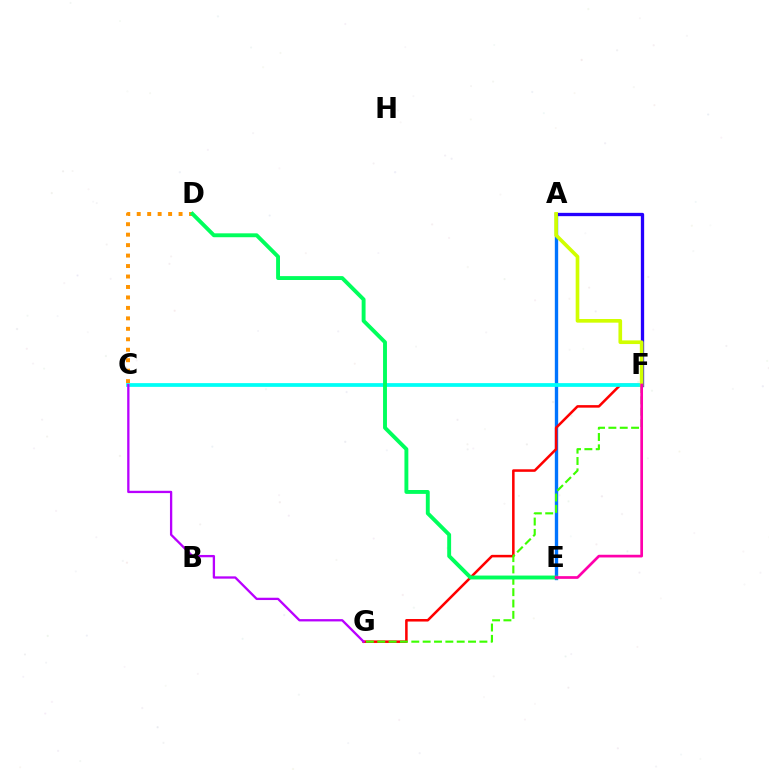{('A', 'E'): [{'color': '#0074ff', 'line_style': 'solid', 'thickness': 2.41}], ('C', 'D'): [{'color': '#ff9400', 'line_style': 'dotted', 'thickness': 2.84}], ('F', 'G'): [{'color': '#ff0000', 'line_style': 'solid', 'thickness': 1.83}, {'color': '#3dff00', 'line_style': 'dashed', 'thickness': 1.54}], ('C', 'F'): [{'color': '#00fff6', 'line_style': 'solid', 'thickness': 2.69}], ('C', 'G'): [{'color': '#b900ff', 'line_style': 'solid', 'thickness': 1.66}], ('D', 'E'): [{'color': '#00ff5c', 'line_style': 'solid', 'thickness': 2.8}], ('A', 'F'): [{'color': '#2500ff', 'line_style': 'solid', 'thickness': 2.38}, {'color': '#d1ff00', 'line_style': 'solid', 'thickness': 2.63}], ('E', 'F'): [{'color': '#ff00ac', 'line_style': 'solid', 'thickness': 1.94}]}